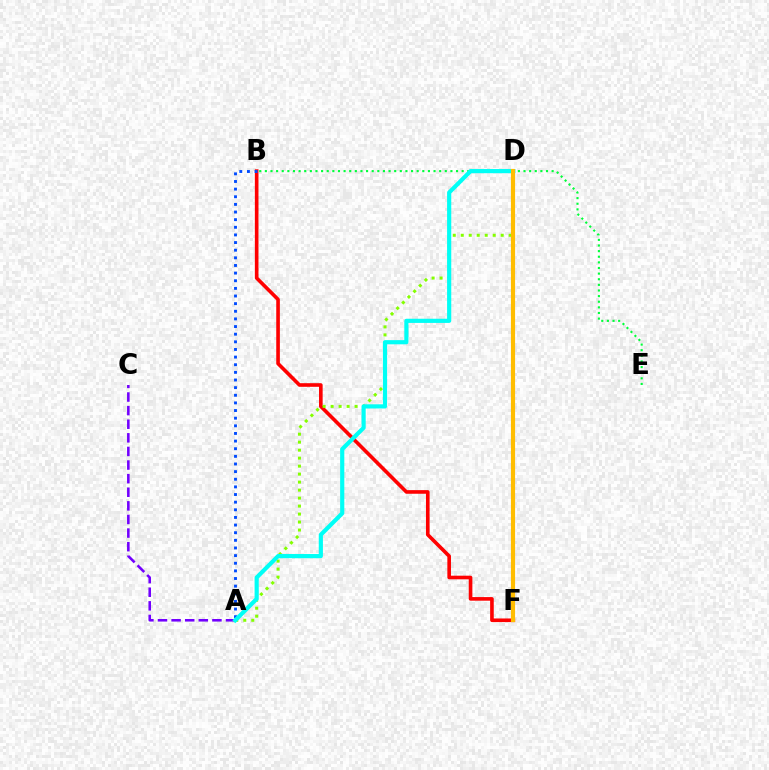{('B', 'F'): [{'color': '#ff0000', 'line_style': 'solid', 'thickness': 2.61}], ('A', 'D'): [{'color': '#84ff00', 'line_style': 'dotted', 'thickness': 2.17}, {'color': '#00fff6', 'line_style': 'solid', 'thickness': 3.0}], ('B', 'E'): [{'color': '#00ff39', 'line_style': 'dotted', 'thickness': 1.53}], ('D', 'F'): [{'color': '#ff00cf', 'line_style': 'dashed', 'thickness': 1.52}, {'color': '#ffbd00', 'line_style': 'solid', 'thickness': 2.99}], ('A', 'C'): [{'color': '#7200ff', 'line_style': 'dashed', 'thickness': 1.85}], ('A', 'B'): [{'color': '#004bff', 'line_style': 'dotted', 'thickness': 2.07}]}